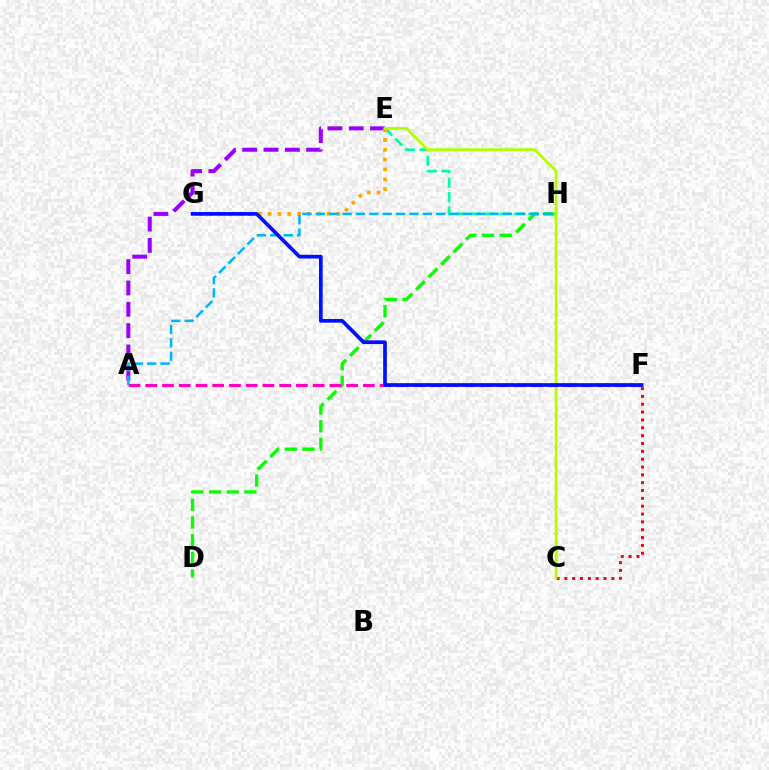{('E', 'H'): [{'color': '#00ff9d', 'line_style': 'dashed', 'thickness': 1.96}], ('D', 'H'): [{'color': '#08ff00', 'line_style': 'dashed', 'thickness': 2.4}], ('A', 'E'): [{'color': '#9b00ff', 'line_style': 'dashed', 'thickness': 2.9}], ('E', 'G'): [{'color': '#ffa500', 'line_style': 'dotted', 'thickness': 2.67}], ('A', 'H'): [{'color': '#00b5ff', 'line_style': 'dashed', 'thickness': 1.82}], ('C', 'F'): [{'color': '#ff0000', 'line_style': 'dotted', 'thickness': 2.13}], ('C', 'E'): [{'color': '#b3ff00', 'line_style': 'solid', 'thickness': 2.04}], ('A', 'F'): [{'color': '#ff00bd', 'line_style': 'dashed', 'thickness': 2.27}], ('F', 'G'): [{'color': '#0010ff', 'line_style': 'solid', 'thickness': 2.66}]}